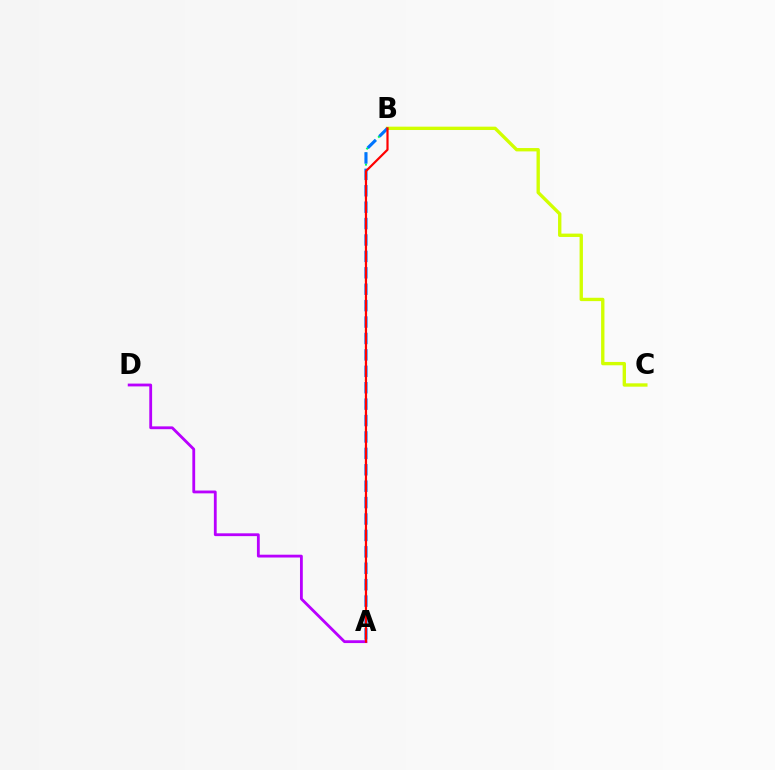{('A', 'B'): [{'color': '#00ff5c', 'line_style': 'dotted', 'thickness': 1.5}, {'color': '#0074ff', 'line_style': 'dashed', 'thickness': 2.23}, {'color': '#ff0000', 'line_style': 'solid', 'thickness': 1.58}], ('B', 'C'): [{'color': '#d1ff00', 'line_style': 'solid', 'thickness': 2.41}], ('A', 'D'): [{'color': '#b900ff', 'line_style': 'solid', 'thickness': 2.03}]}